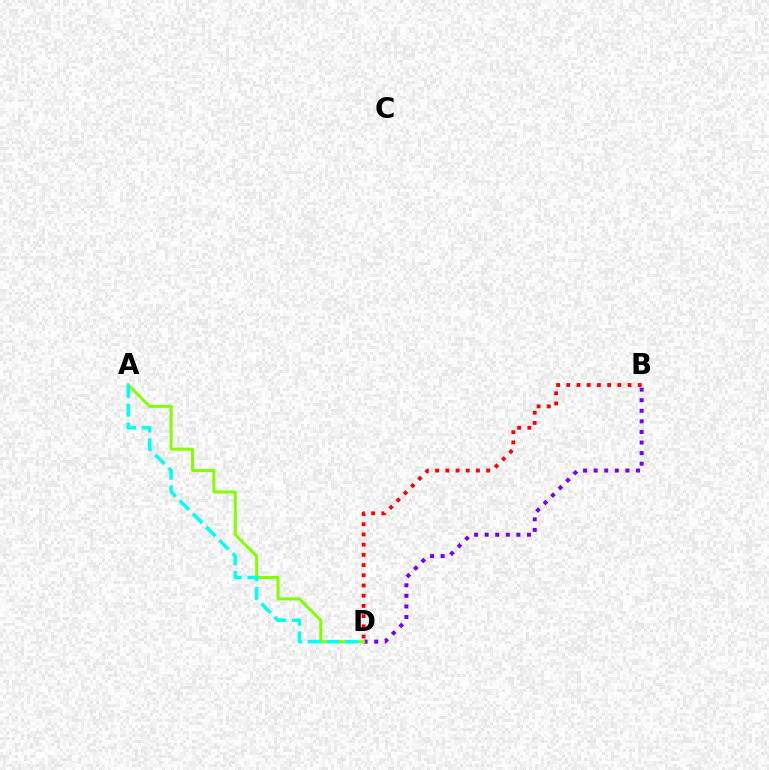{('B', 'D'): [{'color': '#7200ff', 'line_style': 'dotted', 'thickness': 2.87}, {'color': '#ff0000', 'line_style': 'dotted', 'thickness': 2.77}], ('A', 'D'): [{'color': '#84ff00', 'line_style': 'solid', 'thickness': 2.15}, {'color': '#00fff6', 'line_style': 'dashed', 'thickness': 2.54}]}